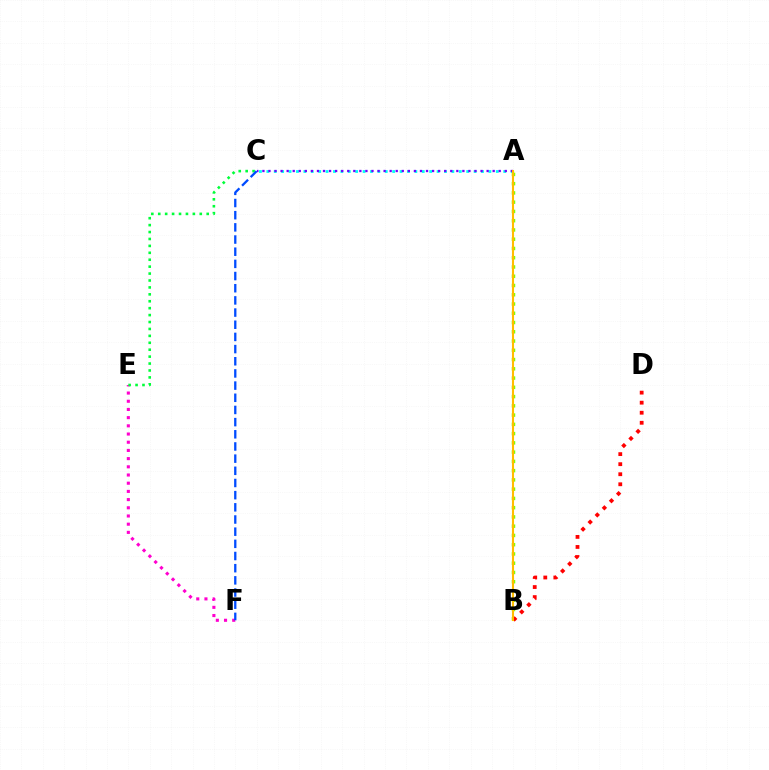{('A', 'C'): [{'color': '#00fff6', 'line_style': 'dotted', 'thickness': 2.01}, {'color': '#7200ff', 'line_style': 'dotted', 'thickness': 1.65}], ('E', 'F'): [{'color': '#ff00cf', 'line_style': 'dotted', 'thickness': 2.23}], ('C', 'E'): [{'color': '#00ff39', 'line_style': 'dotted', 'thickness': 1.88}], ('A', 'B'): [{'color': '#84ff00', 'line_style': 'dotted', 'thickness': 2.52}, {'color': '#ffbd00', 'line_style': 'solid', 'thickness': 1.51}], ('B', 'D'): [{'color': '#ff0000', 'line_style': 'dotted', 'thickness': 2.73}], ('C', 'F'): [{'color': '#004bff', 'line_style': 'dashed', 'thickness': 1.65}]}